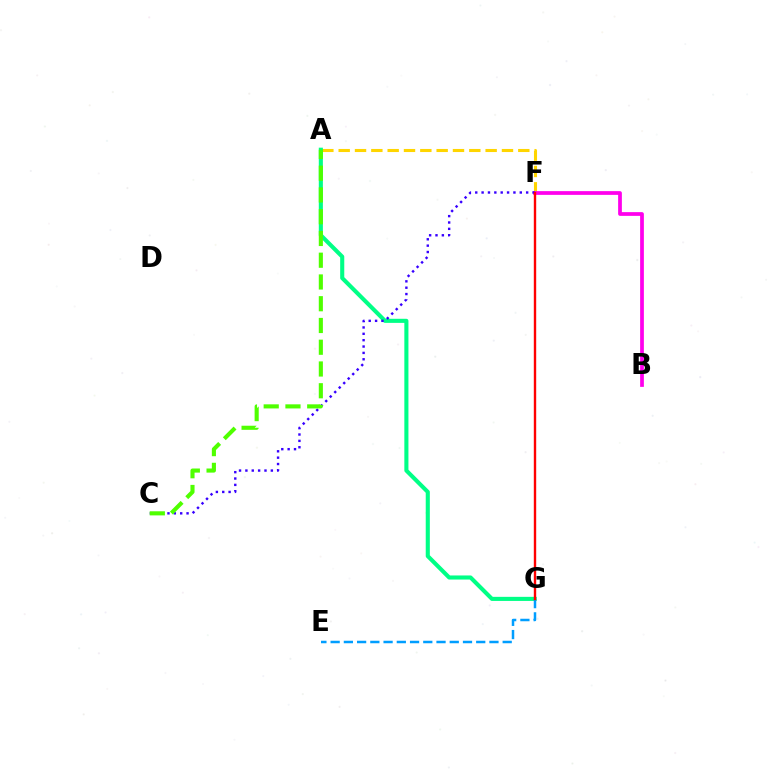{('A', 'F'): [{'color': '#ffd500', 'line_style': 'dashed', 'thickness': 2.22}], ('B', 'F'): [{'color': '#ff00ed', 'line_style': 'solid', 'thickness': 2.69}], ('A', 'G'): [{'color': '#00ff86', 'line_style': 'solid', 'thickness': 2.94}], ('E', 'G'): [{'color': '#009eff', 'line_style': 'dashed', 'thickness': 1.8}], ('C', 'F'): [{'color': '#3700ff', 'line_style': 'dotted', 'thickness': 1.73}], ('A', 'C'): [{'color': '#4fff00', 'line_style': 'dashed', 'thickness': 2.96}], ('F', 'G'): [{'color': '#ff0000', 'line_style': 'solid', 'thickness': 1.72}]}